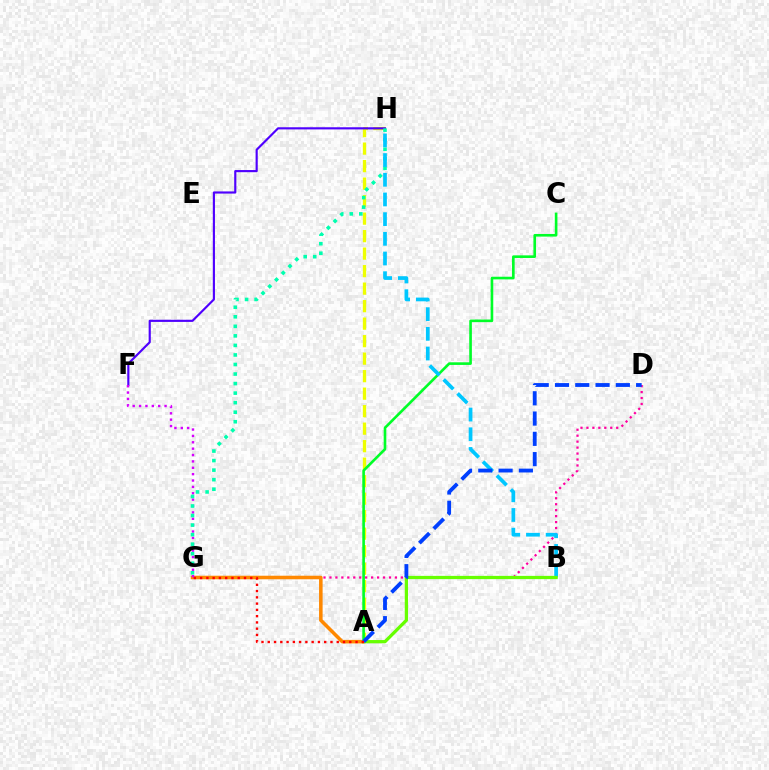{('A', 'H'): [{'color': '#eeff00', 'line_style': 'dashed', 'thickness': 2.38}], ('F', 'H'): [{'color': '#4f00ff', 'line_style': 'solid', 'thickness': 1.55}], ('D', 'G'): [{'color': '#ff00a0', 'line_style': 'dotted', 'thickness': 1.62}], ('A', 'G'): [{'color': '#ff8800', 'line_style': 'solid', 'thickness': 2.56}, {'color': '#ff0000', 'line_style': 'dotted', 'thickness': 1.7}], ('F', 'G'): [{'color': '#d600ff', 'line_style': 'dotted', 'thickness': 1.73}], ('G', 'H'): [{'color': '#00ffaf', 'line_style': 'dotted', 'thickness': 2.59}], ('A', 'C'): [{'color': '#00ff27', 'line_style': 'solid', 'thickness': 1.89}], ('B', 'H'): [{'color': '#00c7ff', 'line_style': 'dashed', 'thickness': 2.67}], ('A', 'B'): [{'color': '#66ff00', 'line_style': 'solid', 'thickness': 2.34}], ('A', 'D'): [{'color': '#003fff', 'line_style': 'dashed', 'thickness': 2.76}]}